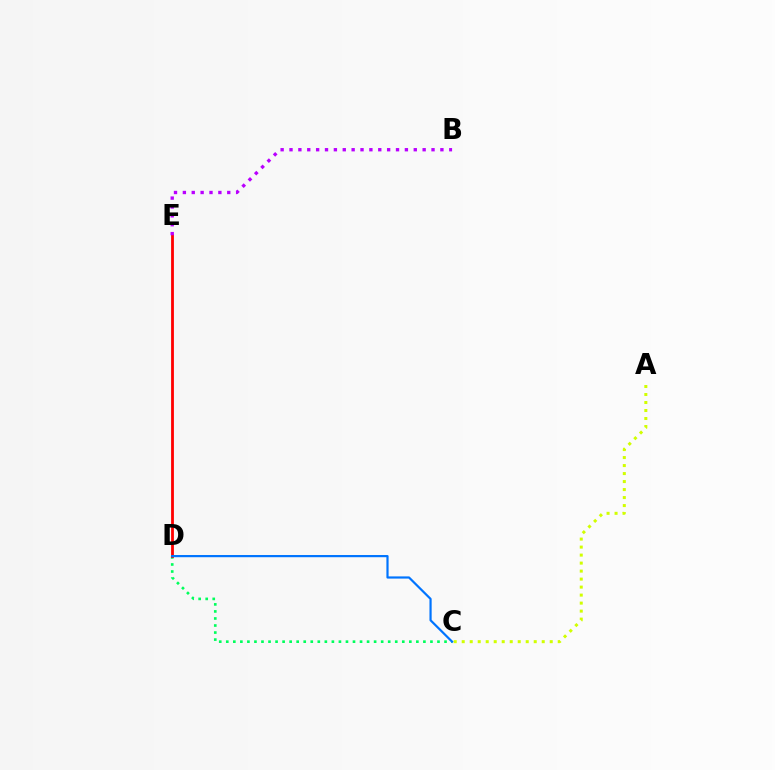{('C', 'D'): [{'color': '#00ff5c', 'line_style': 'dotted', 'thickness': 1.91}, {'color': '#0074ff', 'line_style': 'solid', 'thickness': 1.58}], ('A', 'C'): [{'color': '#d1ff00', 'line_style': 'dotted', 'thickness': 2.17}], ('D', 'E'): [{'color': '#ff0000', 'line_style': 'solid', 'thickness': 2.02}], ('B', 'E'): [{'color': '#b900ff', 'line_style': 'dotted', 'thickness': 2.41}]}